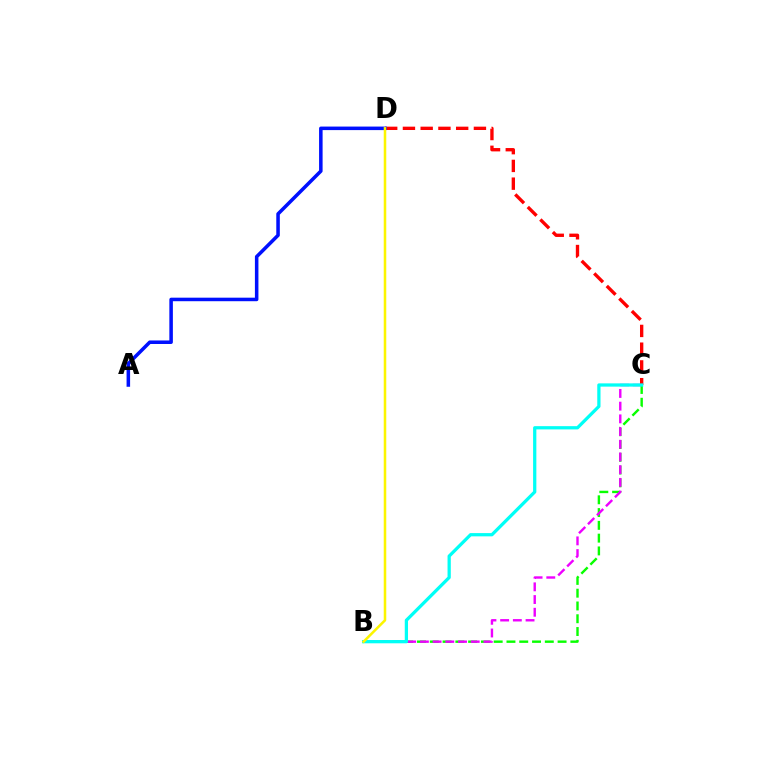{('B', 'C'): [{'color': '#08ff00', 'line_style': 'dashed', 'thickness': 1.74}, {'color': '#ee00ff', 'line_style': 'dashed', 'thickness': 1.73}, {'color': '#00fff6', 'line_style': 'solid', 'thickness': 2.34}], ('C', 'D'): [{'color': '#ff0000', 'line_style': 'dashed', 'thickness': 2.41}], ('A', 'D'): [{'color': '#0010ff', 'line_style': 'solid', 'thickness': 2.54}], ('B', 'D'): [{'color': '#fcf500', 'line_style': 'solid', 'thickness': 1.83}]}